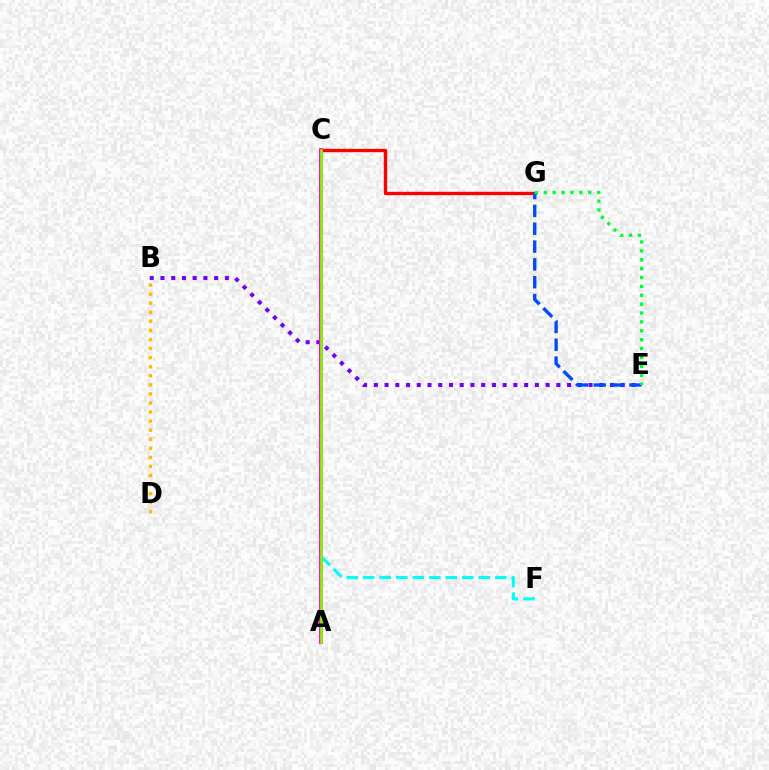{('B', 'E'): [{'color': '#7200ff', 'line_style': 'dotted', 'thickness': 2.92}], ('B', 'D'): [{'color': '#ffbd00', 'line_style': 'dotted', 'thickness': 2.46}], ('C', 'G'): [{'color': '#ff0000', 'line_style': 'solid', 'thickness': 2.44}], ('E', 'G'): [{'color': '#004bff', 'line_style': 'dashed', 'thickness': 2.42}, {'color': '#00ff39', 'line_style': 'dotted', 'thickness': 2.41}], ('C', 'F'): [{'color': '#00fff6', 'line_style': 'dashed', 'thickness': 2.24}], ('A', 'C'): [{'color': '#ff00cf', 'line_style': 'solid', 'thickness': 2.76}, {'color': '#84ff00', 'line_style': 'solid', 'thickness': 1.86}]}